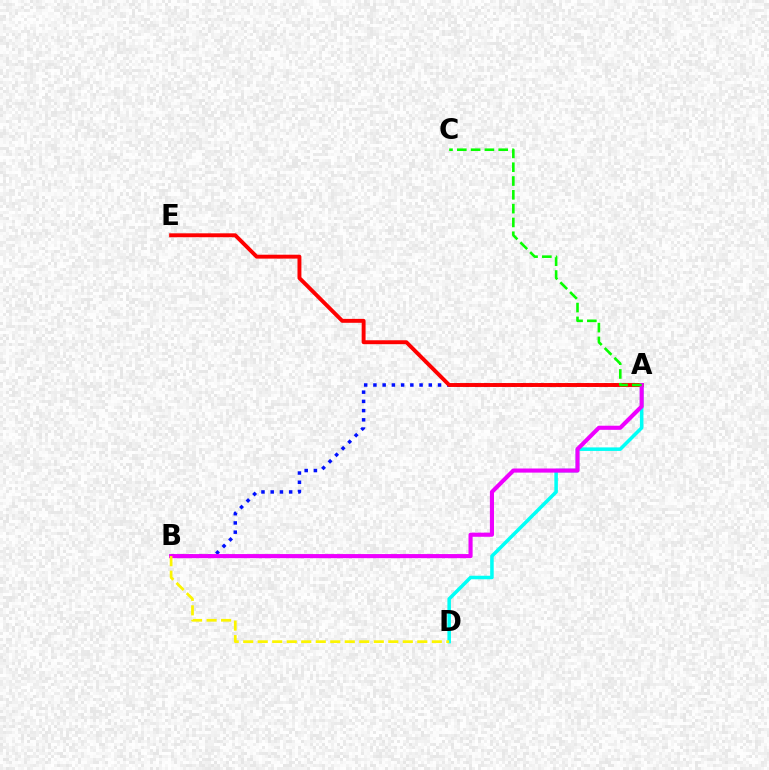{('A', 'D'): [{'color': '#00fff6', 'line_style': 'solid', 'thickness': 2.54}], ('A', 'B'): [{'color': '#0010ff', 'line_style': 'dotted', 'thickness': 2.51}, {'color': '#ee00ff', 'line_style': 'solid', 'thickness': 2.96}], ('A', 'E'): [{'color': '#ff0000', 'line_style': 'solid', 'thickness': 2.82}], ('B', 'D'): [{'color': '#fcf500', 'line_style': 'dashed', 'thickness': 1.97}], ('A', 'C'): [{'color': '#08ff00', 'line_style': 'dashed', 'thickness': 1.88}]}